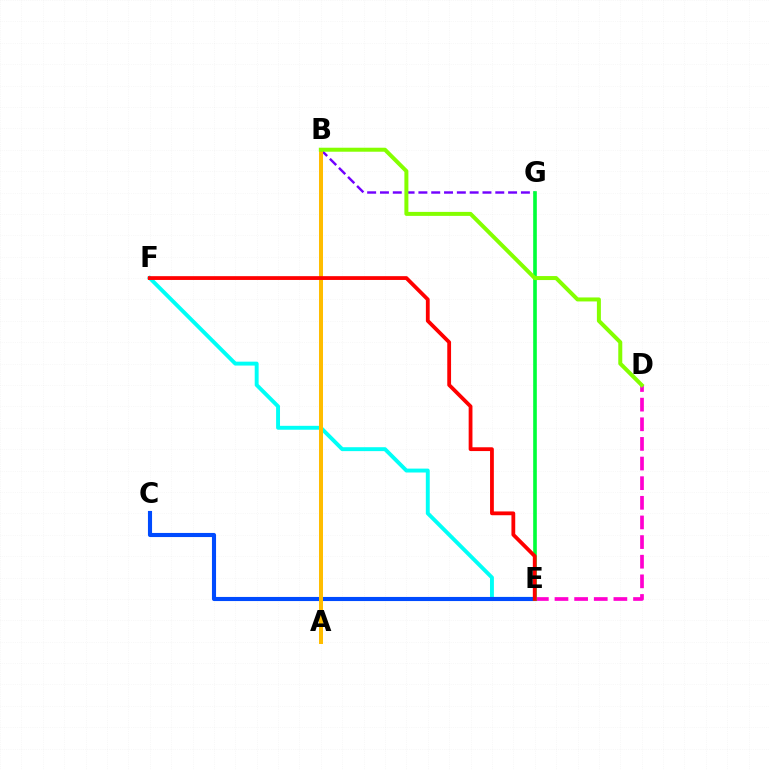{('E', 'F'): [{'color': '#00fff6', 'line_style': 'solid', 'thickness': 2.81}, {'color': '#ff0000', 'line_style': 'solid', 'thickness': 2.73}], ('C', 'E'): [{'color': '#004bff', 'line_style': 'solid', 'thickness': 2.96}], ('B', 'G'): [{'color': '#7200ff', 'line_style': 'dashed', 'thickness': 1.74}], ('D', 'E'): [{'color': '#ff00cf', 'line_style': 'dashed', 'thickness': 2.67}], ('A', 'B'): [{'color': '#ffbd00', 'line_style': 'solid', 'thickness': 2.88}], ('E', 'G'): [{'color': '#00ff39', 'line_style': 'solid', 'thickness': 2.62}], ('B', 'D'): [{'color': '#84ff00', 'line_style': 'solid', 'thickness': 2.88}]}